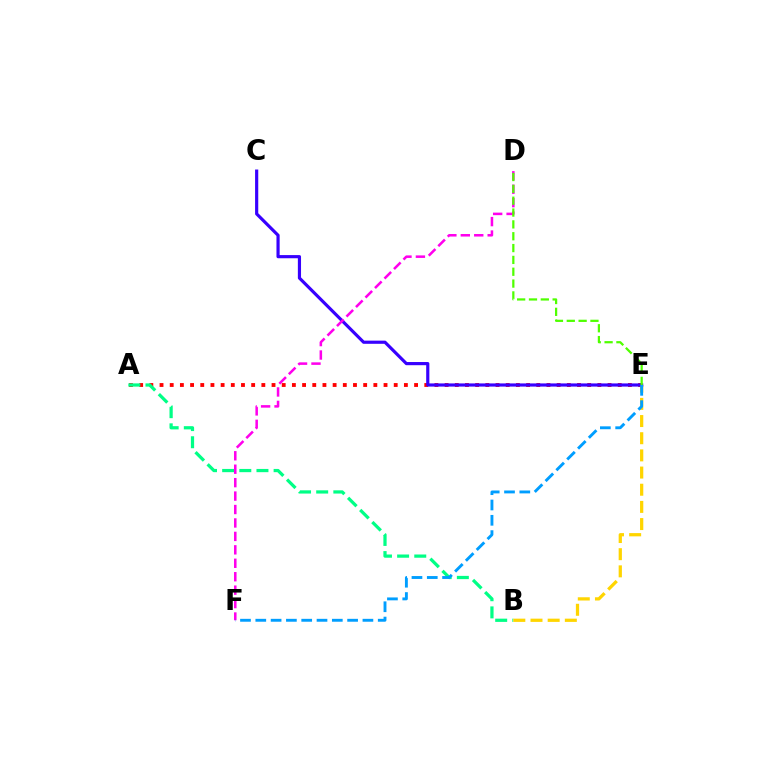{('A', 'E'): [{'color': '#ff0000', 'line_style': 'dotted', 'thickness': 2.77}], ('A', 'B'): [{'color': '#00ff86', 'line_style': 'dashed', 'thickness': 2.33}], ('B', 'E'): [{'color': '#ffd500', 'line_style': 'dashed', 'thickness': 2.33}], ('C', 'E'): [{'color': '#3700ff', 'line_style': 'solid', 'thickness': 2.28}], ('D', 'F'): [{'color': '#ff00ed', 'line_style': 'dashed', 'thickness': 1.83}], ('E', 'F'): [{'color': '#009eff', 'line_style': 'dashed', 'thickness': 2.08}], ('D', 'E'): [{'color': '#4fff00', 'line_style': 'dashed', 'thickness': 1.61}]}